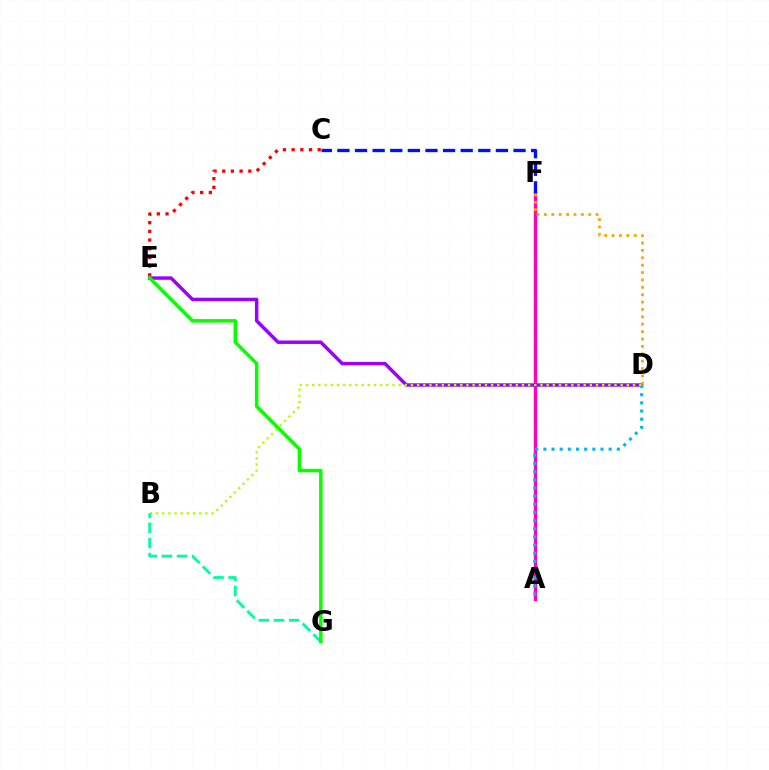{('A', 'F'): [{'color': '#ff00bd', 'line_style': 'solid', 'thickness': 2.44}], ('C', 'E'): [{'color': '#ff0000', 'line_style': 'dotted', 'thickness': 2.36}], ('D', 'E'): [{'color': '#9b00ff', 'line_style': 'solid', 'thickness': 2.48}], ('A', 'D'): [{'color': '#00b5ff', 'line_style': 'dotted', 'thickness': 2.22}], ('C', 'F'): [{'color': '#0010ff', 'line_style': 'dashed', 'thickness': 2.39}], ('D', 'F'): [{'color': '#ffa500', 'line_style': 'dotted', 'thickness': 2.01}], ('B', 'D'): [{'color': '#b3ff00', 'line_style': 'dotted', 'thickness': 1.68}], ('B', 'G'): [{'color': '#00ff9d', 'line_style': 'dashed', 'thickness': 2.05}], ('E', 'G'): [{'color': '#08ff00', 'line_style': 'solid', 'thickness': 2.52}]}